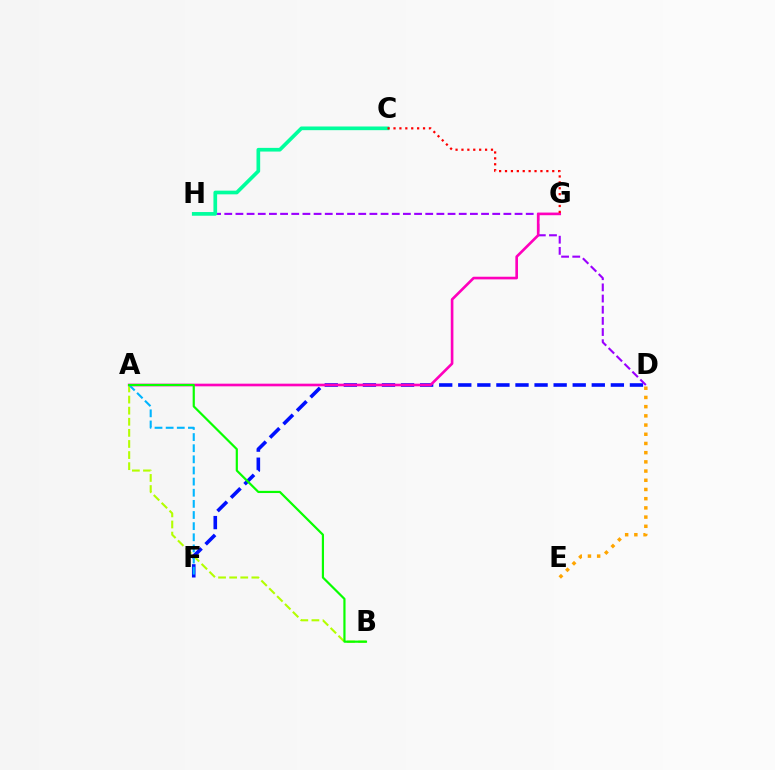{('D', 'F'): [{'color': '#0010ff', 'line_style': 'dashed', 'thickness': 2.59}], ('D', 'H'): [{'color': '#9b00ff', 'line_style': 'dashed', 'thickness': 1.52}], ('C', 'H'): [{'color': '#00ff9d', 'line_style': 'solid', 'thickness': 2.65}], ('A', 'G'): [{'color': '#ff00bd', 'line_style': 'solid', 'thickness': 1.9}], ('C', 'G'): [{'color': '#ff0000', 'line_style': 'dotted', 'thickness': 1.6}], ('A', 'B'): [{'color': '#b3ff00', 'line_style': 'dashed', 'thickness': 1.51}, {'color': '#08ff00', 'line_style': 'solid', 'thickness': 1.57}], ('A', 'F'): [{'color': '#00b5ff', 'line_style': 'dashed', 'thickness': 1.51}], ('D', 'E'): [{'color': '#ffa500', 'line_style': 'dotted', 'thickness': 2.5}]}